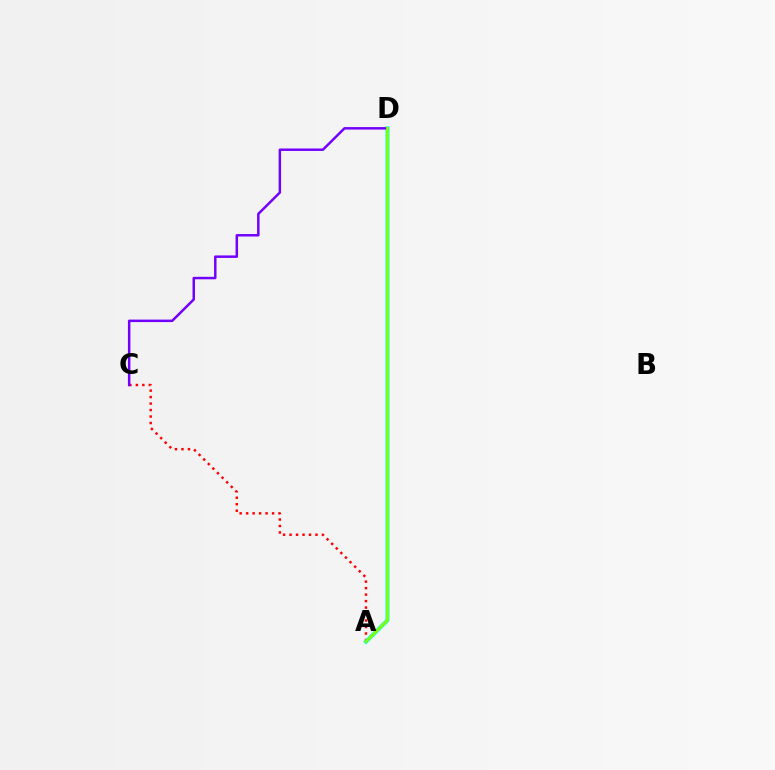{('A', 'C'): [{'color': '#ff0000', 'line_style': 'dotted', 'thickness': 1.76}], ('A', 'D'): [{'color': '#00fff6', 'line_style': 'solid', 'thickness': 2.91}, {'color': '#84ff00', 'line_style': 'solid', 'thickness': 1.98}], ('C', 'D'): [{'color': '#7200ff', 'line_style': 'solid', 'thickness': 1.79}]}